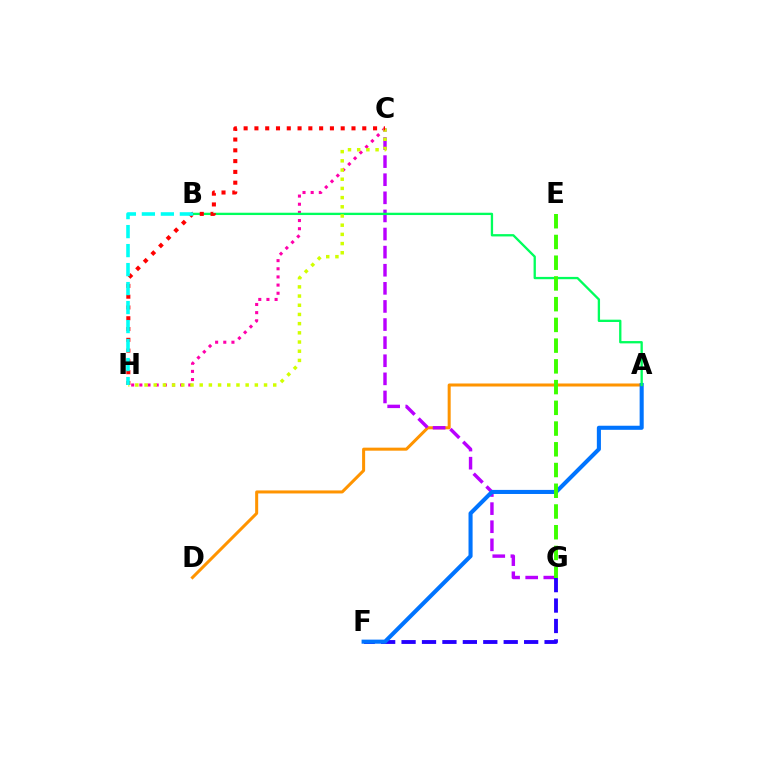{('A', 'D'): [{'color': '#ff9400', 'line_style': 'solid', 'thickness': 2.18}], ('C', 'G'): [{'color': '#b900ff', 'line_style': 'dashed', 'thickness': 2.46}], ('C', 'H'): [{'color': '#ff00ac', 'line_style': 'dotted', 'thickness': 2.22}, {'color': '#d1ff00', 'line_style': 'dotted', 'thickness': 2.5}, {'color': '#ff0000', 'line_style': 'dotted', 'thickness': 2.93}], ('F', 'G'): [{'color': '#2500ff', 'line_style': 'dashed', 'thickness': 2.78}], ('A', 'F'): [{'color': '#0074ff', 'line_style': 'solid', 'thickness': 2.94}], ('A', 'B'): [{'color': '#00ff5c', 'line_style': 'solid', 'thickness': 1.67}], ('B', 'H'): [{'color': '#00fff6', 'line_style': 'dashed', 'thickness': 2.58}], ('E', 'G'): [{'color': '#3dff00', 'line_style': 'dashed', 'thickness': 2.82}]}